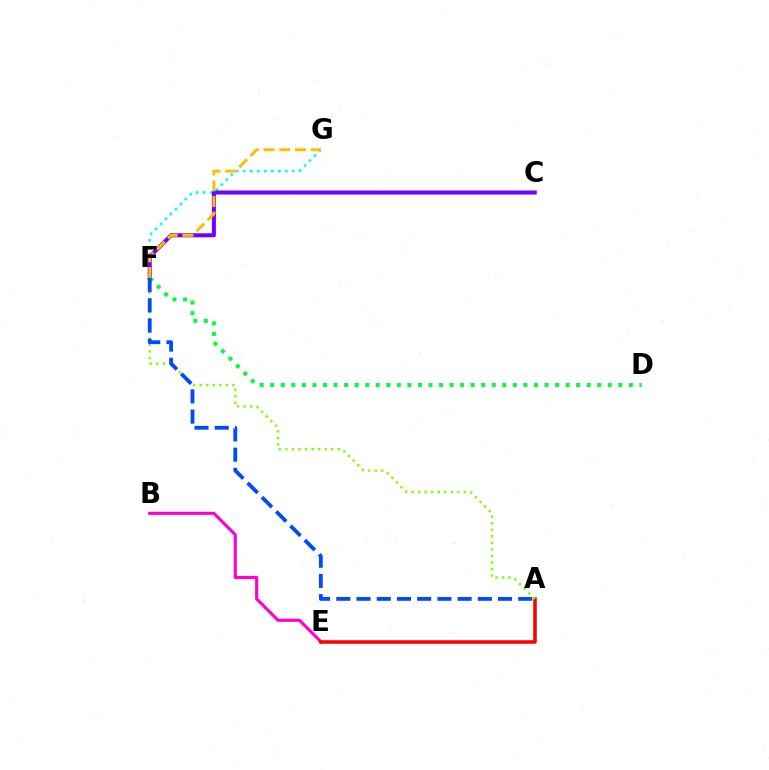{('F', 'G'): [{'color': '#00fff6', 'line_style': 'dotted', 'thickness': 1.9}, {'color': '#ffbd00', 'line_style': 'dashed', 'thickness': 2.14}], ('B', 'E'): [{'color': '#ff00cf', 'line_style': 'solid', 'thickness': 2.24}], ('C', 'F'): [{'color': '#7200ff', 'line_style': 'solid', 'thickness': 2.91}], ('A', 'E'): [{'color': '#ff0000', 'line_style': 'solid', 'thickness': 2.54}], ('A', 'F'): [{'color': '#84ff00', 'line_style': 'dotted', 'thickness': 1.78}, {'color': '#004bff', 'line_style': 'dashed', 'thickness': 2.75}], ('D', 'F'): [{'color': '#00ff39', 'line_style': 'dotted', 'thickness': 2.87}]}